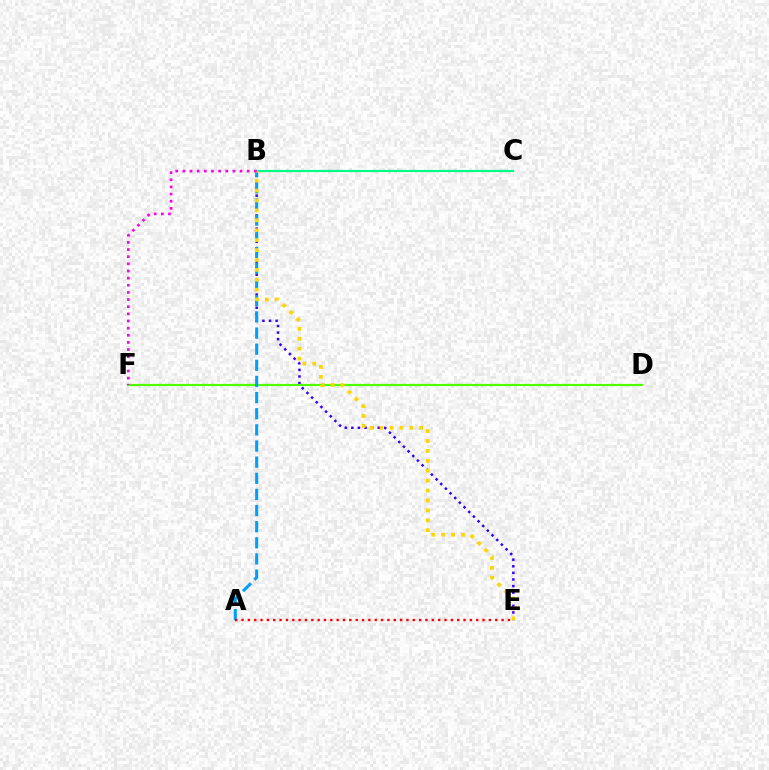{('B', 'E'): [{'color': '#3700ff', 'line_style': 'dotted', 'thickness': 1.79}, {'color': '#ffd500', 'line_style': 'dotted', 'thickness': 2.69}], ('B', 'C'): [{'color': '#00ff86', 'line_style': 'solid', 'thickness': 1.58}], ('D', 'F'): [{'color': '#4fff00', 'line_style': 'solid', 'thickness': 1.56}], ('A', 'B'): [{'color': '#009eff', 'line_style': 'dashed', 'thickness': 2.19}], ('B', 'F'): [{'color': '#ff00ed', 'line_style': 'dotted', 'thickness': 1.94}], ('A', 'E'): [{'color': '#ff0000', 'line_style': 'dotted', 'thickness': 1.72}]}